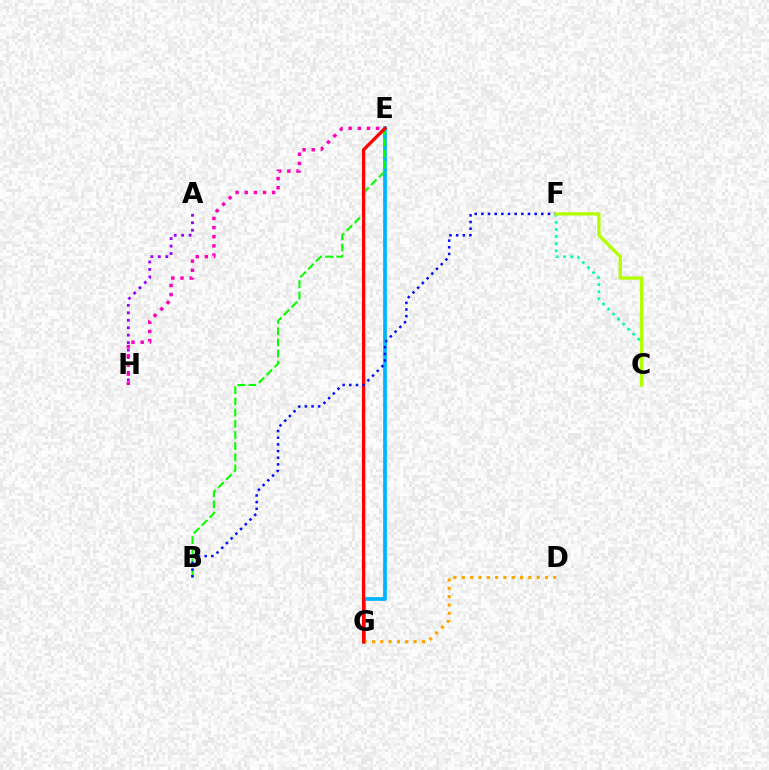{('A', 'H'): [{'color': '#9b00ff', 'line_style': 'dotted', 'thickness': 2.03}], ('E', 'G'): [{'color': '#00b5ff', 'line_style': 'solid', 'thickness': 2.67}, {'color': '#ff0000', 'line_style': 'solid', 'thickness': 2.37}], ('B', 'E'): [{'color': '#08ff00', 'line_style': 'dashed', 'thickness': 1.52}], ('E', 'H'): [{'color': '#ff00bd', 'line_style': 'dotted', 'thickness': 2.49}], ('D', 'G'): [{'color': '#ffa500', 'line_style': 'dotted', 'thickness': 2.26}], ('B', 'F'): [{'color': '#0010ff', 'line_style': 'dotted', 'thickness': 1.81}], ('C', 'F'): [{'color': '#00ff9d', 'line_style': 'dotted', 'thickness': 1.93}, {'color': '#b3ff00', 'line_style': 'solid', 'thickness': 2.37}]}